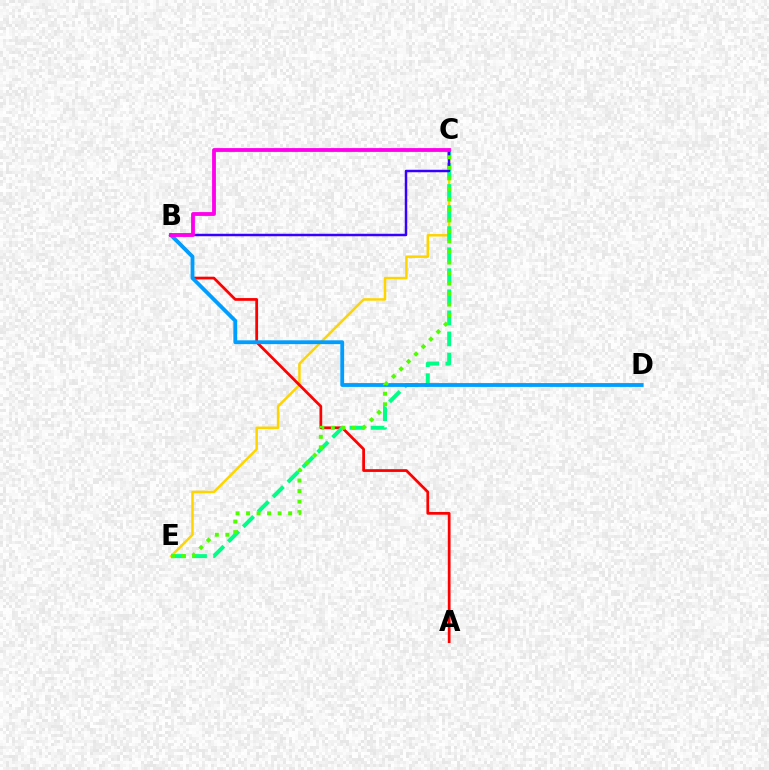{('C', 'E'): [{'color': '#ffd500', 'line_style': 'solid', 'thickness': 1.79}, {'color': '#00ff86', 'line_style': 'dashed', 'thickness': 2.86}, {'color': '#4fff00', 'line_style': 'dotted', 'thickness': 2.86}], ('A', 'B'): [{'color': '#ff0000', 'line_style': 'solid', 'thickness': 1.98}], ('B', 'D'): [{'color': '#009eff', 'line_style': 'solid', 'thickness': 2.75}], ('B', 'C'): [{'color': '#3700ff', 'line_style': 'solid', 'thickness': 1.78}, {'color': '#ff00ed', 'line_style': 'solid', 'thickness': 2.75}]}